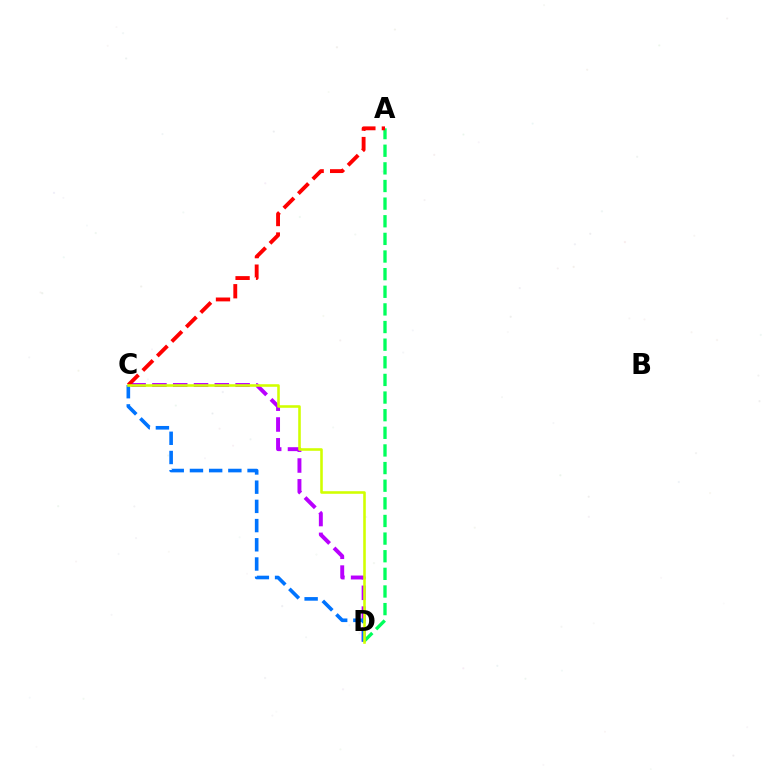{('C', 'D'): [{'color': '#b900ff', 'line_style': 'dashed', 'thickness': 2.83}, {'color': '#0074ff', 'line_style': 'dashed', 'thickness': 2.61}, {'color': '#d1ff00', 'line_style': 'solid', 'thickness': 1.86}], ('A', 'D'): [{'color': '#00ff5c', 'line_style': 'dashed', 'thickness': 2.4}], ('A', 'C'): [{'color': '#ff0000', 'line_style': 'dashed', 'thickness': 2.78}]}